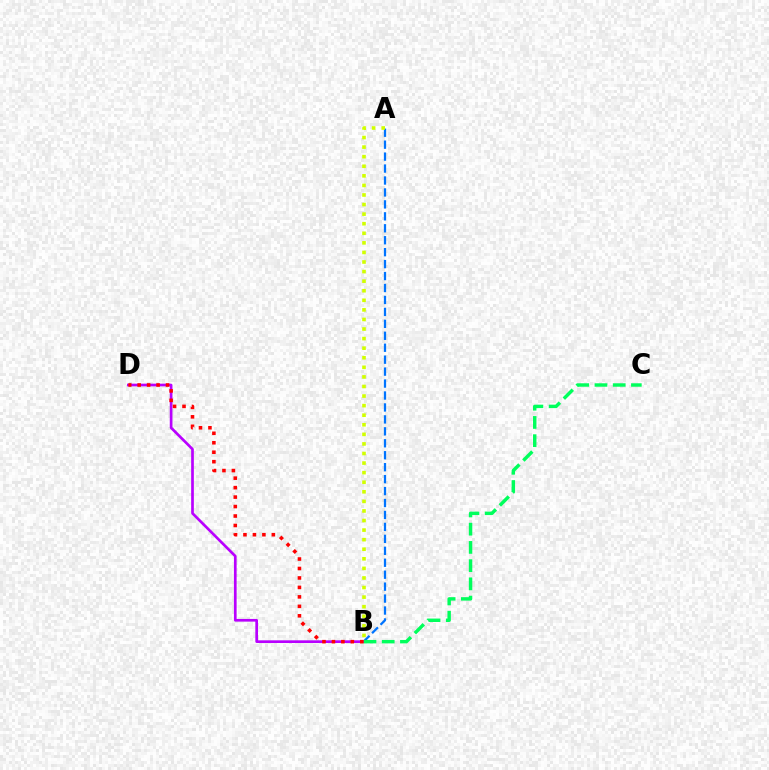{('A', 'B'): [{'color': '#0074ff', 'line_style': 'dashed', 'thickness': 1.62}, {'color': '#d1ff00', 'line_style': 'dotted', 'thickness': 2.6}], ('B', 'D'): [{'color': '#b900ff', 'line_style': 'solid', 'thickness': 1.93}, {'color': '#ff0000', 'line_style': 'dotted', 'thickness': 2.57}], ('B', 'C'): [{'color': '#00ff5c', 'line_style': 'dashed', 'thickness': 2.48}]}